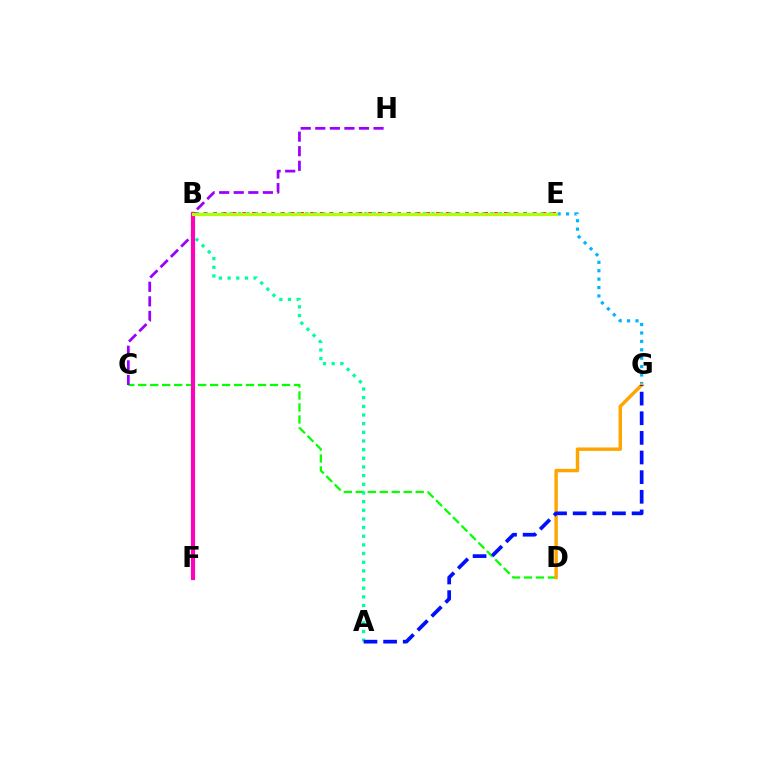{('B', 'E'): [{'color': '#ff0000', 'line_style': 'dotted', 'thickness': 2.63}, {'color': '#b3ff00', 'line_style': 'solid', 'thickness': 2.3}], ('B', 'G'): [{'color': '#00b5ff', 'line_style': 'dotted', 'thickness': 2.28}], ('C', 'D'): [{'color': '#08ff00', 'line_style': 'dashed', 'thickness': 1.63}], ('D', 'G'): [{'color': '#ffa500', 'line_style': 'solid', 'thickness': 2.47}], ('C', 'H'): [{'color': '#9b00ff', 'line_style': 'dashed', 'thickness': 1.98}], ('A', 'B'): [{'color': '#00ff9d', 'line_style': 'dotted', 'thickness': 2.35}], ('B', 'F'): [{'color': '#ff00bd', 'line_style': 'solid', 'thickness': 2.98}], ('A', 'G'): [{'color': '#0010ff', 'line_style': 'dashed', 'thickness': 2.67}]}